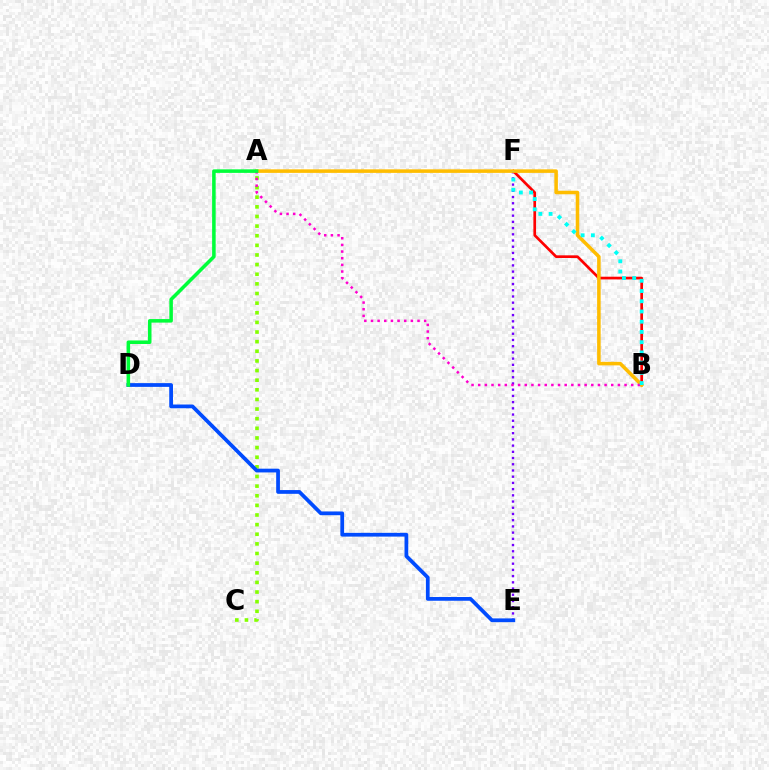{('E', 'F'): [{'color': '#7200ff', 'line_style': 'dotted', 'thickness': 1.69}], ('B', 'F'): [{'color': '#ff0000', 'line_style': 'solid', 'thickness': 1.93}, {'color': '#00fff6', 'line_style': 'dotted', 'thickness': 2.78}], ('A', 'B'): [{'color': '#ffbd00', 'line_style': 'solid', 'thickness': 2.55}, {'color': '#ff00cf', 'line_style': 'dotted', 'thickness': 1.81}], ('A', 'C'): [{'color': '#84ff00', 'line_style': 'dotted', 'thickness': 2.62}], ('D', 'E'): [{'color': '#004bff', 'line_style': 'solid', 'thickness': 2.7}], ('A', 'D'): [{'color': '#00ff39', 'line_style': 'solid', 'thickness': 2.55}]}